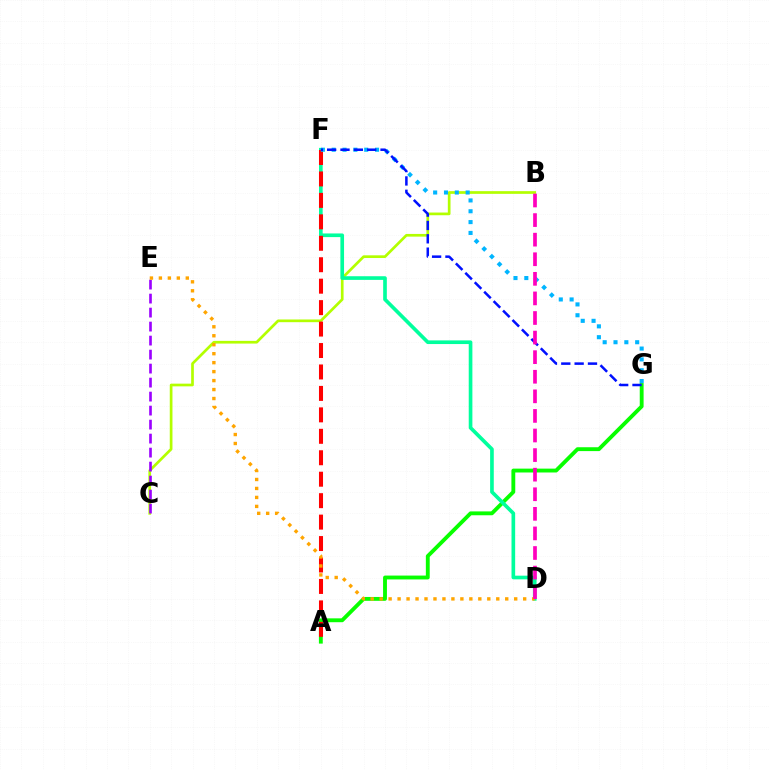{('B', 'C'): [{'color': '#b3ff00', 'line_style': 'solid', 'thickness': 1.94}], ('A', 'G'): [{'color': '#08ff00', 'line_style': 'solid', 'thickness': 2.78}], ('D', 'F'): [{'color': '#00ff9d', 'line_style': 'solid', 'thickness': 2.63}], ('C', 'E'): [{'color': '#9b00ff', 'line_style': 'dashed', 'thickness': 1.9}], ('A', 'F'): [{'color': '#ff0000', 'line_style': 'dashed', 'thickness': 2.91}], ('F', 'G'): [{'color': '#00b5ff', 'line_style': 'dotted', 'thickness': 2.94}, {'color': '#0010ff', 'line_style': 'dashed', 'thickness': 1.81}], ('D', 'E'): [{'color': '#ffa500', 'line_style': 'dotted', 'thickness': 2.44}], ('B', 'D'): [{'color': '#ff00bd', 'line_style': 'dashed', 'thickness': 2.66}]}